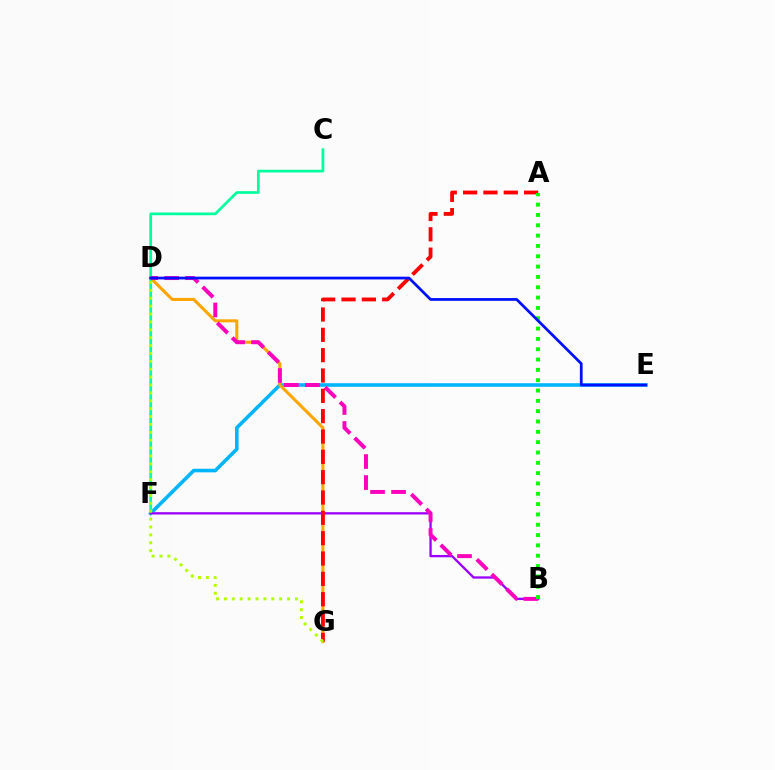{('E', 'F'): [{'color': '#00b5ff', 'line_style': 'solid', 'thickness': 2.58}], ('D', 'G'): [{'color': '#ffa500', 'line_style': 'solid', 'thickness': 2.2}, {'color': '#b3ff00', 'line_style': 'dotted', 'thickness': 2.14}], ('C', 'F'): [{'color': '#00ff9d', 'line_style': 'solid', 'thickness': 1.97}], ('B', 'F'): [{'color': '#9b00ff', 'line_style': 'solid', 'thickness': 1.67}], ('B', 'D'): [{'color': '#ff00bd', 'line_style': 'dashed', 'thickness': 2.85}], ('A', 'G'): [{'color': '#ff0000', 'line_style': 'dashed', 'thickness': 2.76}], ('A', 'B'): [{'color': '#08ff00', 'line_style': 'dotted', 'thickness': 2.81}], ('D', 'E'): [{'color': '#0010ff', 'line_style': 'solid', 'thickness': 1.99}]}